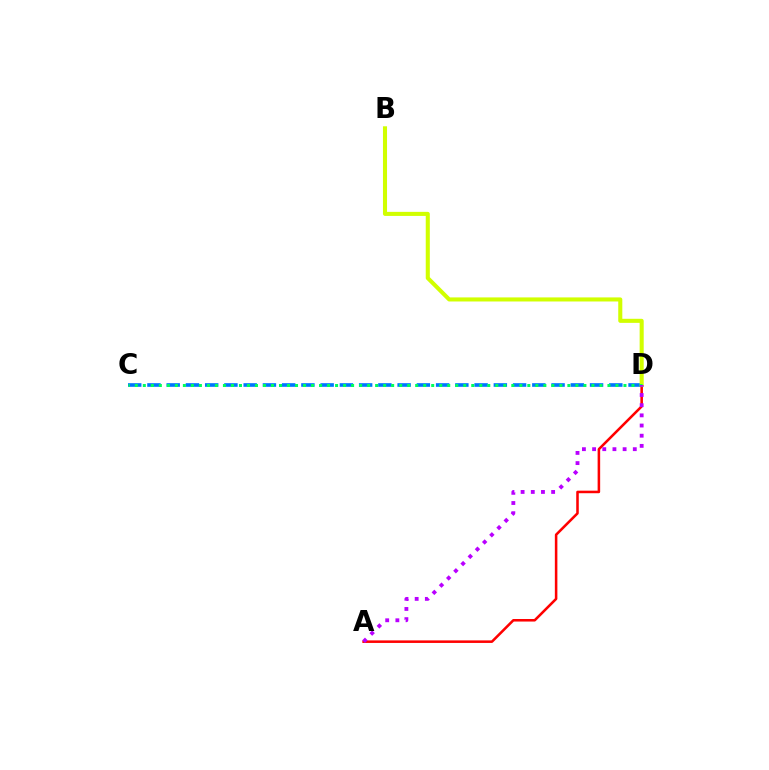{('C', 'D'): [{'color': '#0074ff', 'line_style': 'dashed', 'thickness': 2.61}, {'color': '#00ff5c', 'line_style': 'dotted', 'thickness': 2.18}], ('A', 'D'): [{'color': '#ff0000', 'line_style': 'solid', 'thickness': 1.83}, {'color': '#b900ff', 'line_style': 'dotted', 'thickness': 2.76}], ('B', 'D'): [{'color': '#d1ff00', 'line_style': 'solid', 'thickness': 2.93}]}